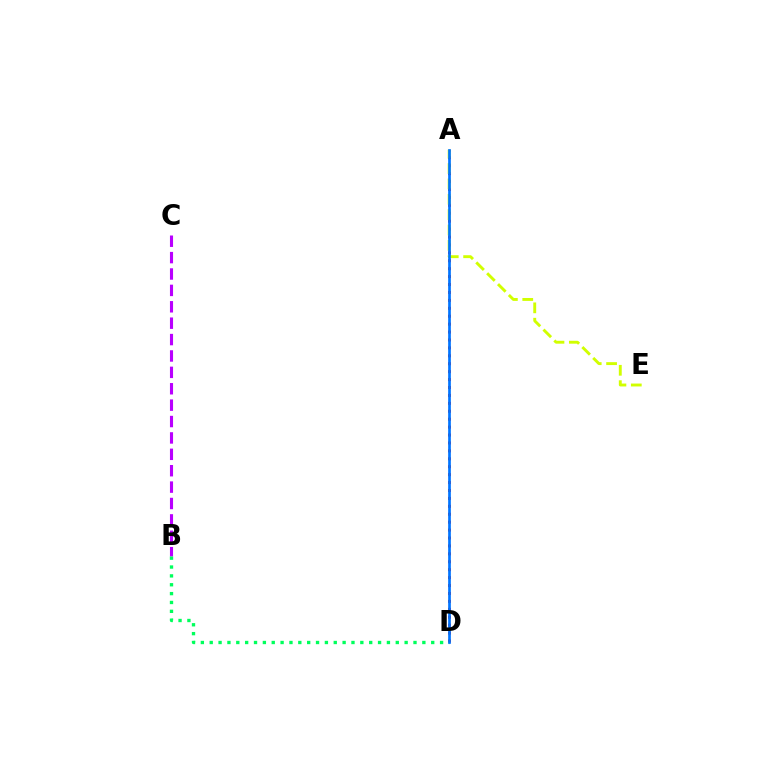{('A', 'D'): [{'color': '#ff0000', 'line_style': 'dotted', 'thickness': 2.15}, {'color': '#0074ff', 'line_style': 'solid', 'thickness': 1.94}], ('B', 'C'): [{'color': '#b900ff', 'line_style': 'dashed', 'thickness': 2.23}], ('A', 'E'): [{'color': '#d1ff00', 'line_style': 'dashed', 'thickness': 2.09}], ('B', 'D'): [{'color': '#00ff5c', 'line_style': 'dotted', 'thickness': 2.41}]}